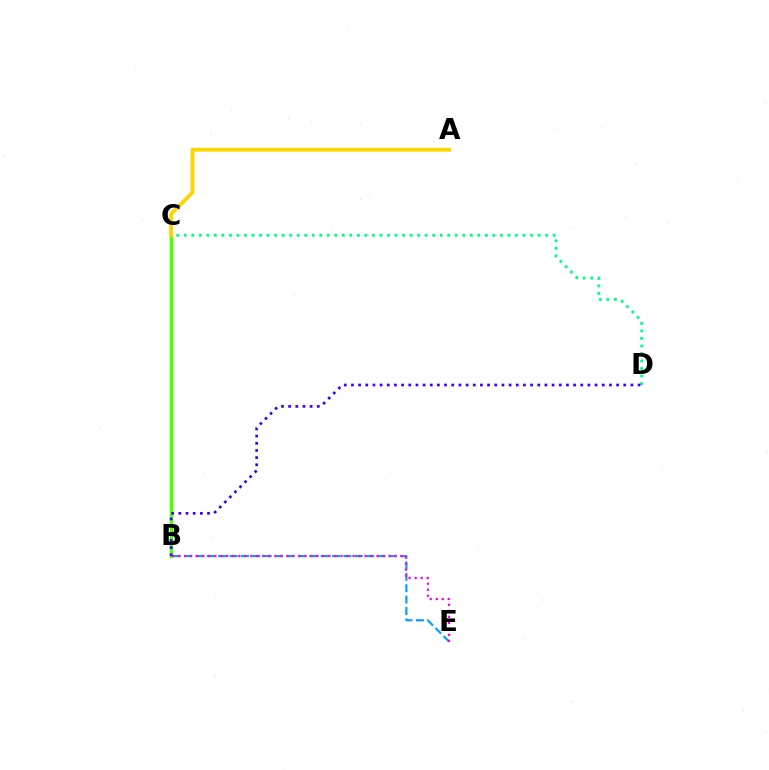{('B', 'C'): [{'color': '#ff0000', 'line_style': 'dotted', 'thickness': 1.96}, {'color': '#4fff00', 'line_style': 'solid', 'thickness': 2.5}], ('C', 'D'): [{'color': '#00ff86', 'line_style': 'dotted', 'thickness': 2.05}], ('B', 'E'): [{'color': '#009eff', 'line_style': 'dashed', 'thickness': 1.55}, {'color': '#ff00ed', 'line_style': 'dotted', 'thickness': 1.63}], ('A', 'C'): [{'color': '#ffd500', 'line_style': 'solid', 'thickness': 2.75}], ('B', 'D'): [{'color': '#3700ff', 'line_style': 'dotted', 'thickness': 1.95}]}